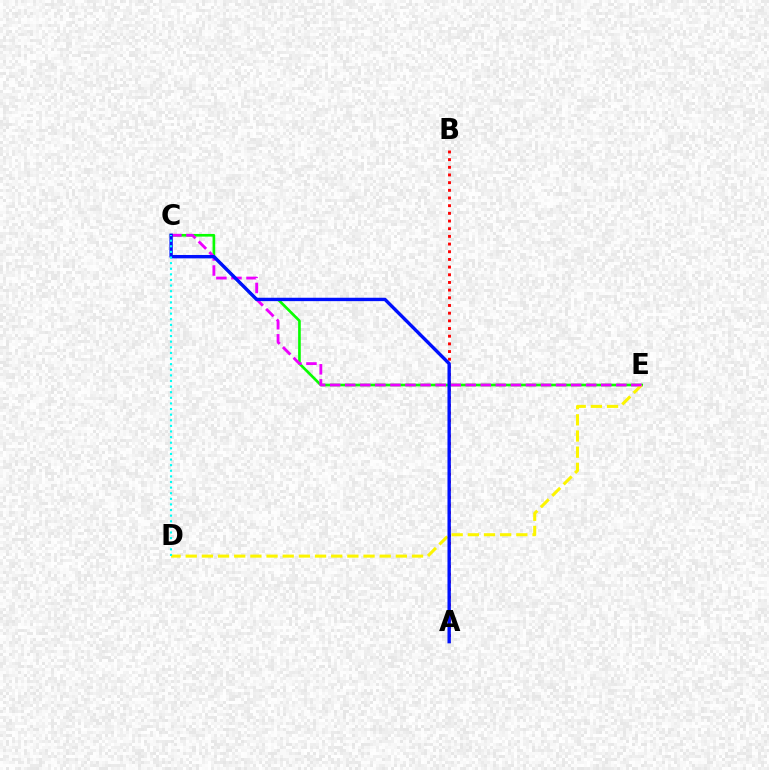{('C', 'E'): [{'color': '#08ff00', 'line_style': 'solid', 'thickness': 1.92}, {'color': '#ee00ff', 'line_style': 'dashed', 'thickness': 2.05}], ('A', 'B'): [{'color': '#ff0000', 'line_style': 'dotted', 'thickness': 2.09}], ('D', 'E'): [{'color': '#fcf500', 'line_style': 'dashed', 'thickness': 2.2}], ('A', 'C'): [{'color': '#0010ff', 'line_style': 'solid', 'thickness': 2.43}], ('C', 'D'): [{'color': '#00fff6', 'line_style': 'dotted', 'thickness': 1.52}]}